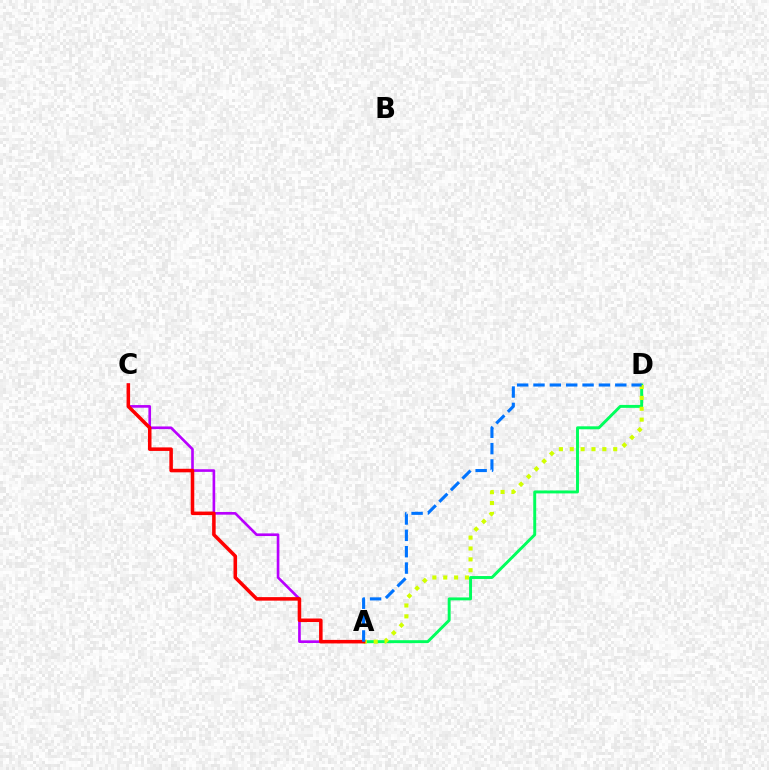{('A', 'C'): [{'color': '#b900ff', 'line_style': 'solid', 'thickness': 1.91}, {'color': '#ff0000', 'line_style': 'solid', 'thickness': 2.55}], ('A', 'D'): [{'color': '#00ff5c', 'line_style': 'solid', 'thickness': 2.11}, {'color': '#d1ff00', 'line_style': 'dotted', 'thickness': 2.95}, {'color': '#0074ff', 'line_style': 'dashed', 'thickness': 2.22}]}